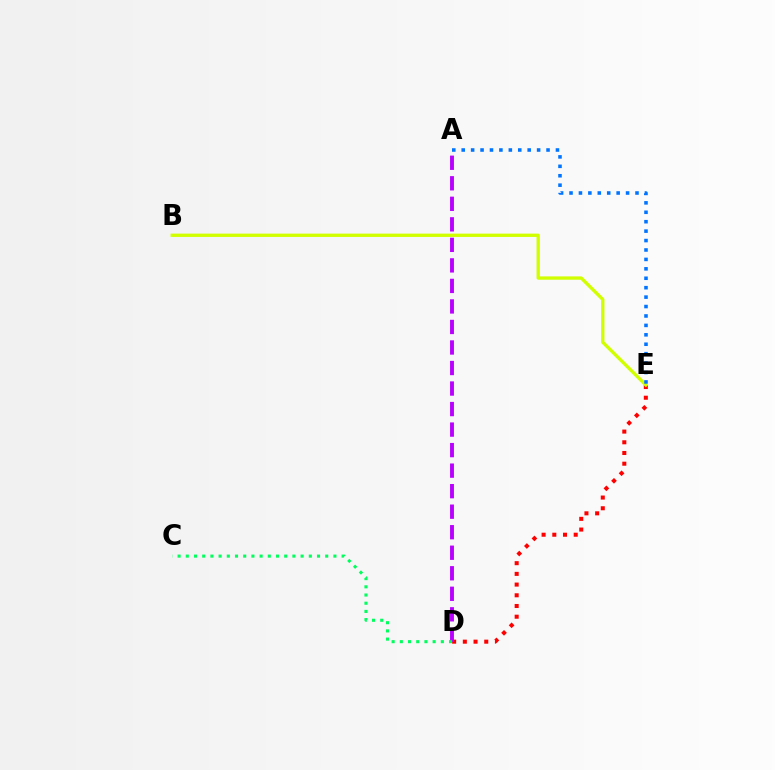{('D', 'E'): [{'color': '#ff0000', 'line_style': 'dotted', 'thickness': 2.91}], ('A', 'D'): [{'color': '#b900ff', 'line_style': 'dashed', 'thickness': 2.79}], ('B', 'E'): [{'color': '#d1ff00', 'line_style': 'solid', 'thickness': 2.39}], ('C', 'D'): [{'color': '#00ff5c', 'line_style': 'dotted', 'thickness': 2.23}], ('A', 'E'): [{'color': '#0074ff', 'line_style': 'dotted', 'thickness': 2.56}]}